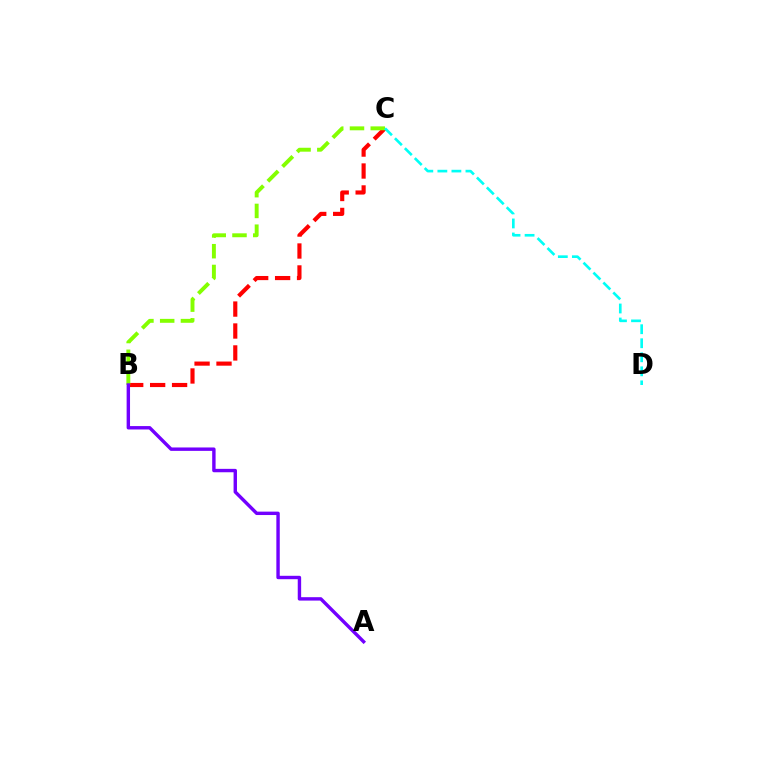{('B', 'C'): [{'color': '#ff0000', 'line_style': 'dashed', 'thickness': 2.98}, {'color': '#84ff00', 'line_style': 'dashed', 'thickness': 2.82}], ('C', 'D'): [{'color': '#00fff6', 'line_style': 'dashed', 'thickness': 1.91}], ('A', 'B'): [{'color': '#7200ff', 'line_style': 'solid', 'thickness': 2.45}]}